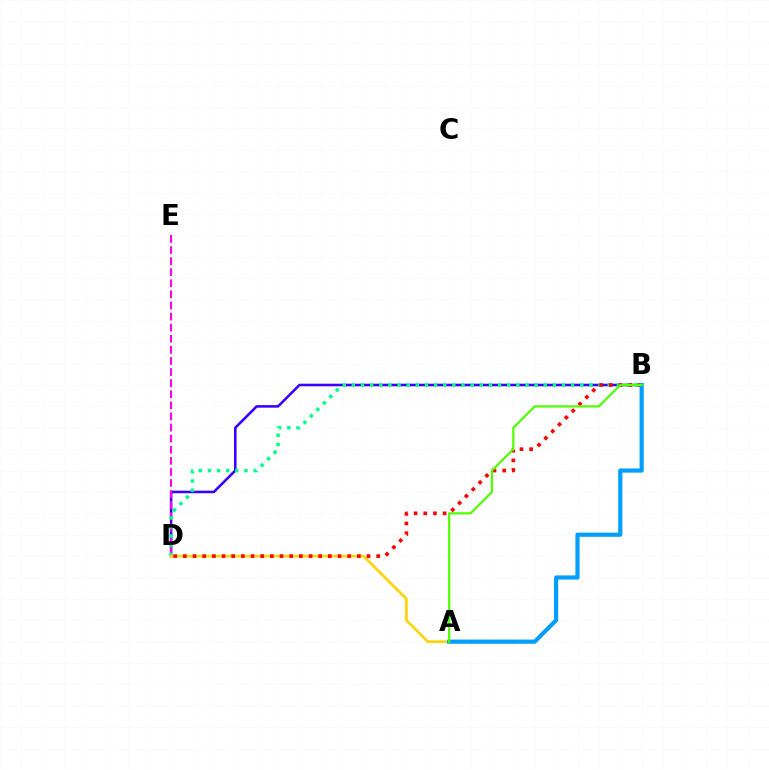{('B', 'D'): [{'color': '#3700ff', 'line_style': 'solid', 'thickness': 1.85}, {'color': '#00ff86', 'line_style': 'dotted', 'thickness': 2.48}, {'color': '#ff0000', 'line_style': 'dotted', 'thickness': 2.63}], ('D', 'E'): [{'color': '#ff00ed', 'line_style': 'dashed', 'thickness': 1.51}], ('A', 'D'): [{'color': '#ffd500', 'line_style': 'solid', 'thickness': 1.91}], ('A', 'B'): [{'color': '#009eff', 'line_style': 'solid', 'thickness': 2.99}, {'color': '#4fff00', 'line_style': 'solid', 'thickness': 1.58}]}